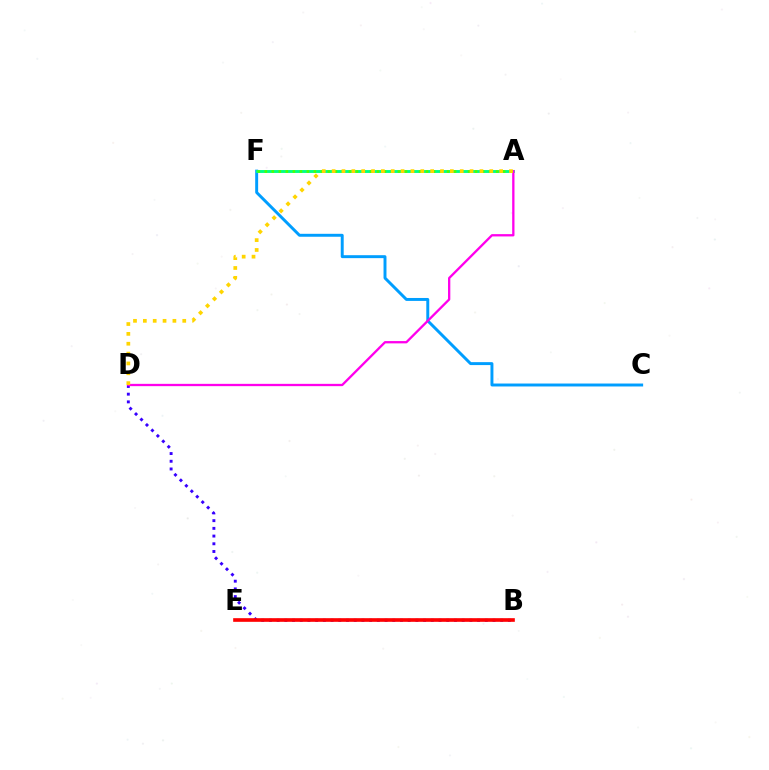{('C', 'F'): [{'color': '#009eff', 'line_style': 'solid', 'thickness': 2.12}], ('B', 'D'): [{'color': '#3700ff', 'line_style': 'dotted', 'thickness': 2.09}], ('A', 'F'): [{'color': '#00ff86', 'line_style': 'solid', 'thickness': 2.08}, {'color': '#4fff00', 'line_style': 'dotted', 'thickness': 1.9}], ('A', 'D'): [{'color': '#ff00ed', 'line_style': 'solid', 'thickness': 1.66}, {'color': '#ffd500', 'line_style': 'dotted', 'thickness': 2.68}], ('B', 'E'): [{'color': '#ff0000', 'line_style': 'solid', 'thickness': 2.62}]}